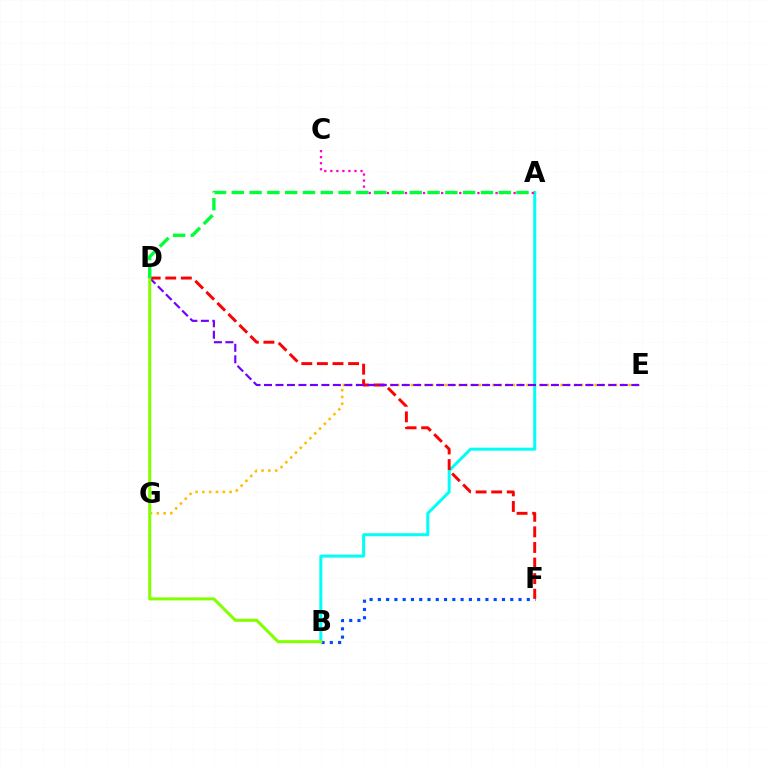{('A', 'B'): [{'color': '#00fff6', 'line_style': 'solid', 'thickness': 2.16}], ('E', 'G'): [{'color': '#ffbd00', 'line_style': 'dotted', 'thickness': 1.85}], ('B', 'F'): [{'color': '#004bff', 'line_style': 'dotted', 'thickness': 2.25}], ('A', 'C'): [{'color': '#ff00cf', 'line_style': 'dotted', 'thickness': 1.64}], ('D', 'F'): [{'color': '#ff0000', 'line_style': 'dashed', 'thickness': 2.12}], ('D', 'E'): [{'color': '#7200ff', 'line_style': 'dashed', 'thickness': 1.56}], ('B', 'D'): [{'color': '#84ff00', 'line_style': 'solid', 'thickness': 2.19}], ('A', 'D'): [{'color': '#00ff39', 'line_style': 'dashed', 'thickness': 2.42}]}